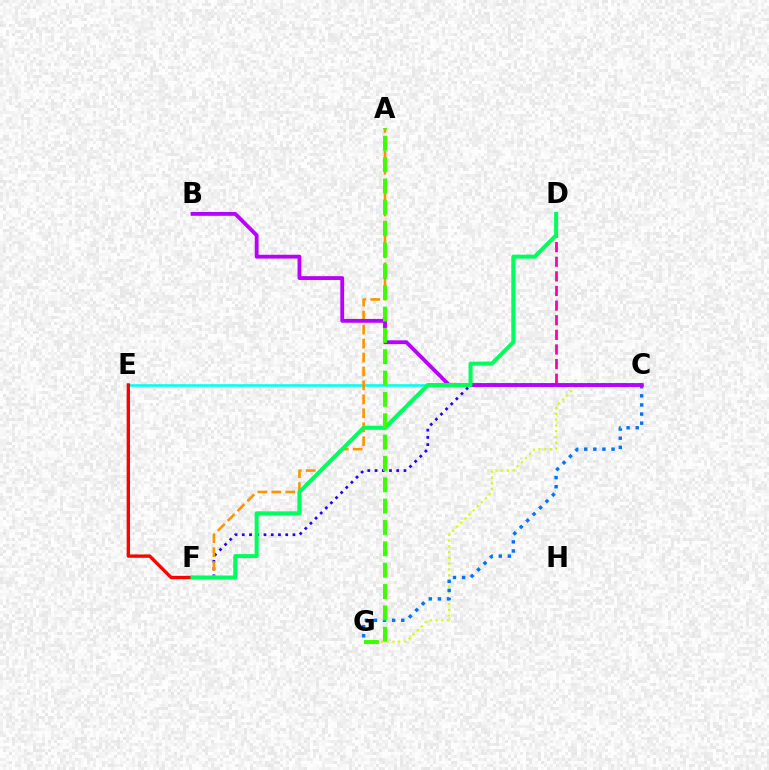{('C', 'G'): [{'color': '#d1ff00', 'line_style': 'dotted', 'thickness': 1.57}, {'color': '#0074ff', 'line_style': 'dotted', 'thickness': 2.47}], ('C', 'E'): [{'color': '#00fff6', 'line_style': 'solid', 'thickness': 1.87}], ('C', 'F'): [{'color': '#2500ff', 'line_style': 'dotted', 'thickness': 1.97}], ('C', 'D'): [{'color': '#ff00ac', 'line_style': 'dashed', 'thickness': 1.99}], ('A', 'F'): [{'color': '#ff9400', 'line_style': 'dashed', 'thickness': 1.89}], ('B', 'C'): [{'color': '#b900ff', 'line_style': 'solid', 'thickness': 2.76}], ('E', 'F'): [{'color': '#ff0000', 'line_style': 'solid', 'thickness': 2.42}], ('D', 'F'): [{'color': '#00ff5c', 'line_style': 'solid', 'thickness': 2.91}], ('A', 'G'): [{'color': '#3dff00', 'line_style': 'dashed', 'thickness': 2.9}]}